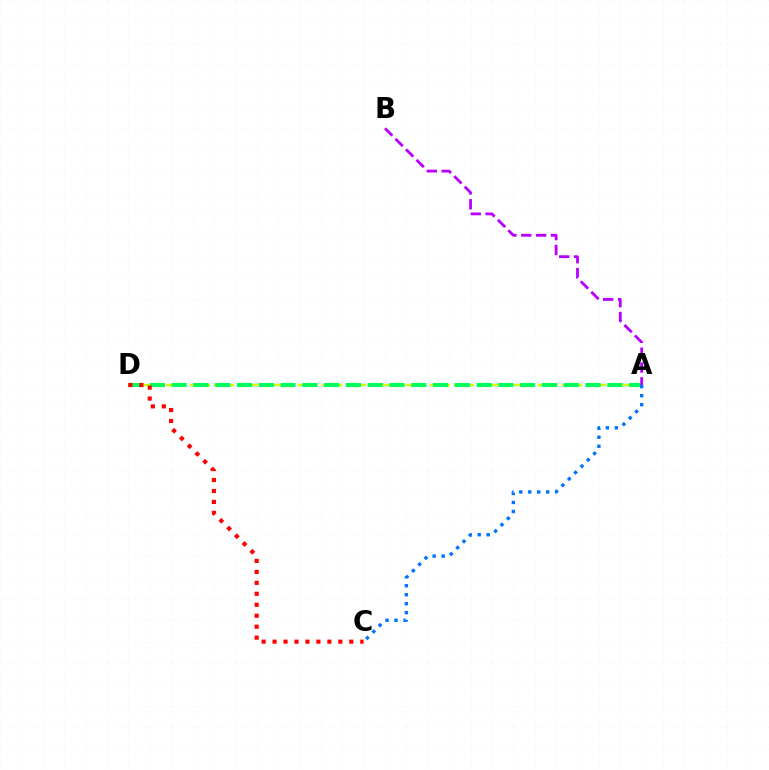{('A', 'D'): [{'color': '#d1ff00', 'line_style': 'dashed', 'thickness': 1.63}, {'color': '#00ff5c', 'line_style': 'dashed', 'thickness': 2.96}], ('A', 'B'): [{'color': '#b900ff', 'line_style': 'dashed', 'thickness': 2.02}], ('A', 'C'): [{'color': '#0074ff', 'line_style': 'dotted', 'thickness': 2.44}], ('C', 'D'): [{'color': '#ff0000', 'line_style': 'dotted', 'thickness': 2.98}]}